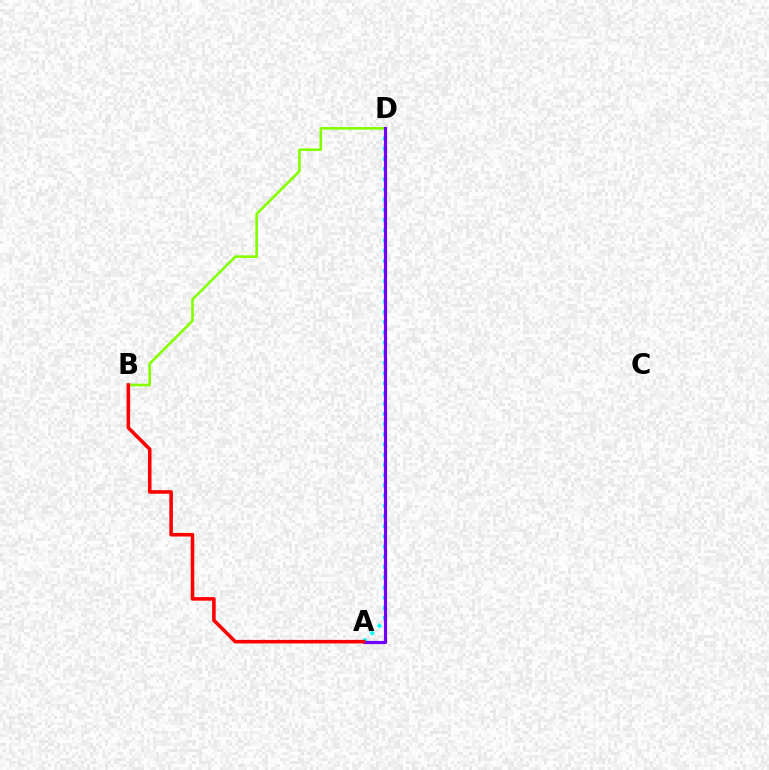{('A', 'D'): [{'color': '#00fff6', 'line_style': 'dotted', 'thickness': 2.77}, {'color': '#7200ff', 'line_style': 'solid', 'thickness': 2.28}], ('B', 'D'): [{'color': '#84ff00', 'line_style': 'solid', 'thickness': 1.89}], ('A', 'B'): [{'color': '#ff0000', 'line_style': 'solid', 'thickness': 2.57}]}